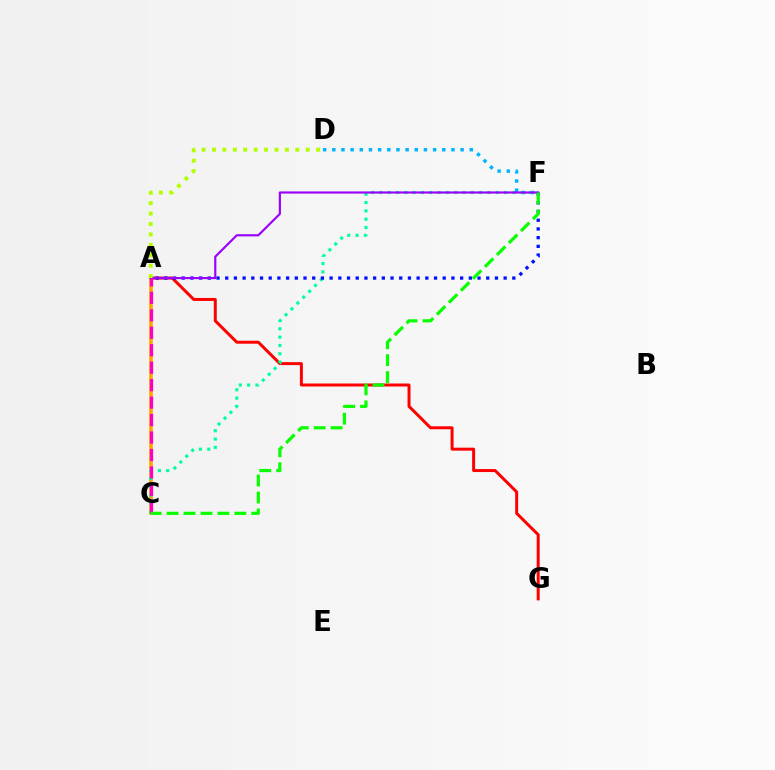{('D', 'F'): [{'color': '#00b5ff', 'line_style': 'dotted', 'thickness': 2.49}], ('A', 'G'): [{'color': '#ff0000', 'line_style': 'solid', 'thickness': 2.15}], ('A', 'C'): [{'color': '#ffa500', 'line_style': 'solid', 'thickness': 2.63}, {'color': '#ff00bd', 'line_style': 'dashed', 'thickness': 2.37}], ('C', 'F'): [{'color': '#00ff9d', 'line_style': 'dotted', 'thickness': 2.26}, {'color': '#08ff00', 'line_style': 'dashed', 'thickness': 2.3}], ('A', 'F'): [{'color': '#0010ff', 'line_style': 'dotted', 'thickness': 2.36}, {'color': '#9b00ff', 'line_style': 'solid', 'thickness': 1.56}], ('A', 'D'): [{'color': '#b3ff00', 'line_style': 'dotted', 'thickness': 2.83}]}